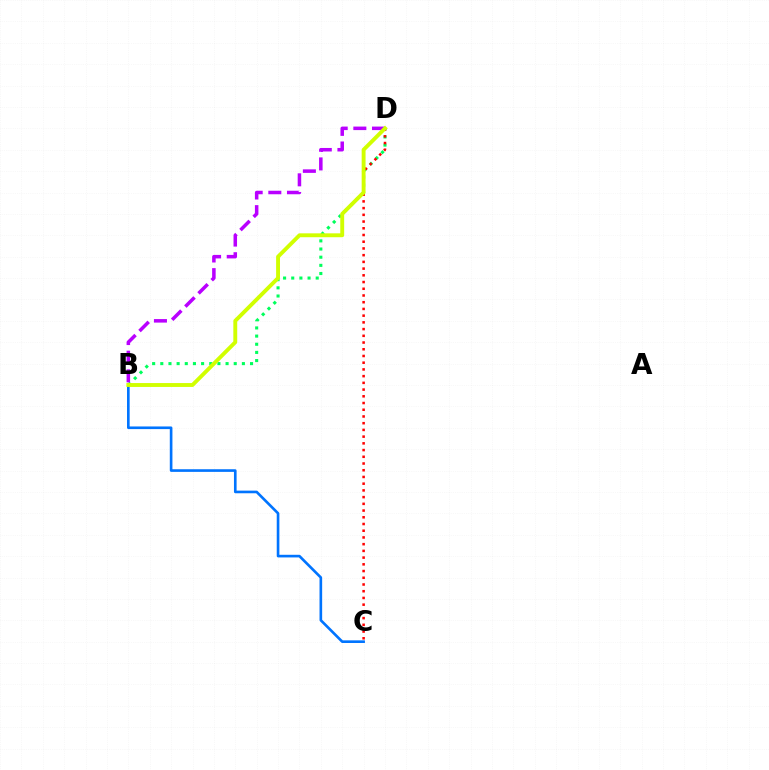{('B', 'C'): [{'color': '#0074ff', 'line_style': 'solid', 'thickness': 1.9}], ('B', 'D'): [{'color': '#00ff5c', 'line_style': 'dotted', 'thickness': 2.22}, {'color': '#b900ff', 'line_style': 'dashed', 'thickness': 2.53}, {'color': '#d1ff00', 'line_style': 'solid', 'thickness': 2.8}], ('C', 'D'): [{'color': '#ff0000', 'line_style': 'dotted', 'thickness': 1.83}]}